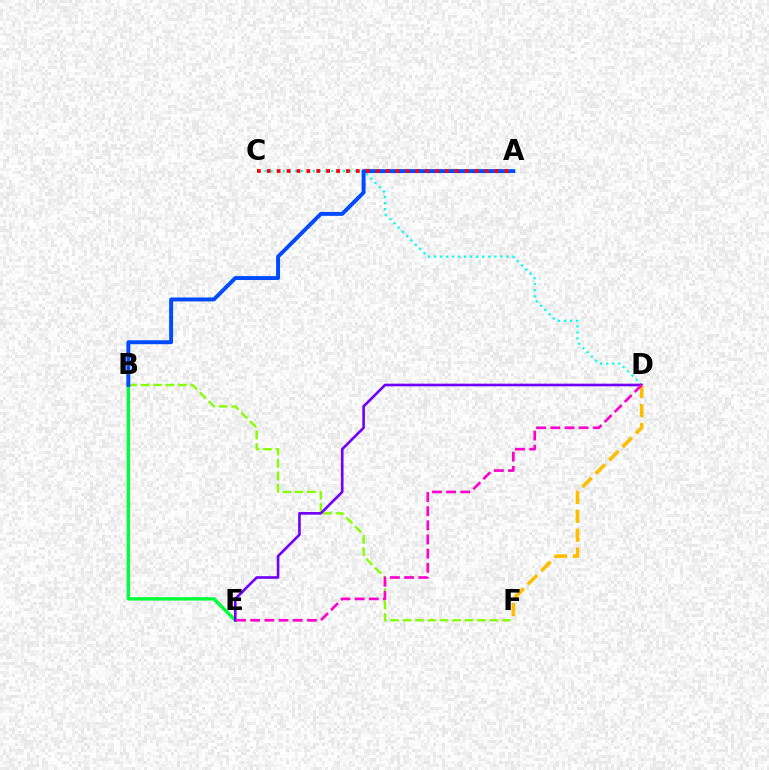{('B', 'E'): [{'color': '#00ff39', 'line_style': 'solid', 'thickness': 2.43}], ('B', 'F'): [{'color': '#84ff00', 'line_style': 'dashed', 'thickness': 1.69}], ('C', 'D'): [{'color': '#00fff6', 'line_style': 'dotted', 'thickness': 1.64}], ('A', 'B'): [{'color': '#004bff', 'line_style': 'solid', 'thickness': 2.82}], ('A', 'C'): [{'color': '#ff0000', 'line_style': 'dotted', 'thickness': 2.69}], ('D', 'E'): [{'color': '#7200ff', 'line_style': 'solid', 'thickness': 1.91}, {'color': '#ff00cf', 'line_style': 'dashed', 'thickness': 1.92}], ('D', 'F'): [{'color': '#ffbd00', 'line_style': 'dashed', 'thickness': 2.57}]}